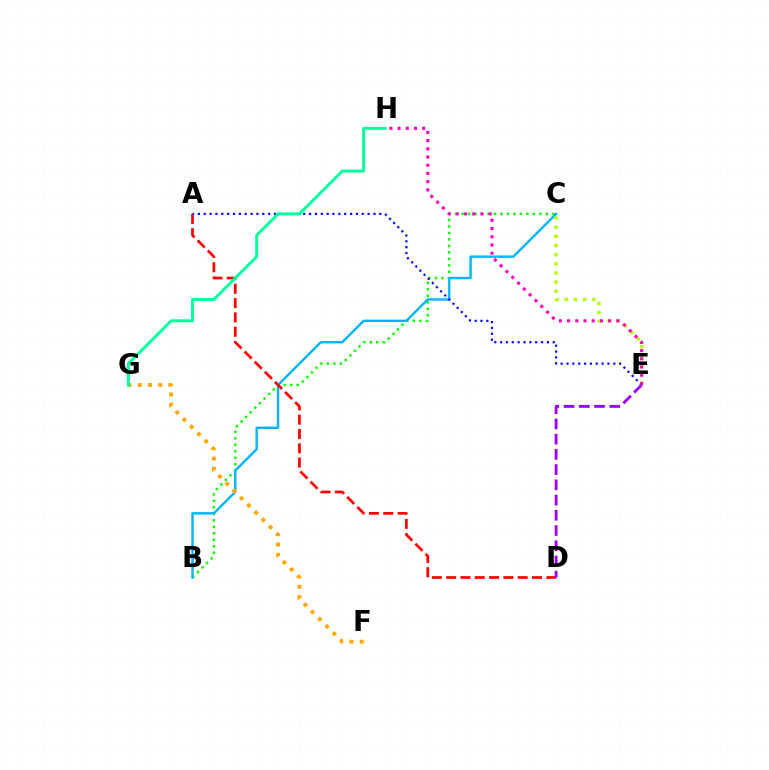{('B', 'C'): [{'color': '#08ff00', 'line_style': 'dotted', 'thickness': 1.76}, {'color': '#00b5ff', 'line_style': 'solid', 'thickness': 1.74}], ('A', 'D'): [{'color': '#ff0000', 'line_style': 'dashed', 'thickness': 1.94}], ('A', 'E'): [{'color': '#0010ff', 'line_style': 'dotted', 'thickness': 1.59}], ('F', 'G'): [{'color': '#ffa500', 'line_style': 'dotted', 'thickness': 2.78}], ('C', 'E'): [{'color': '#b3ff00', 'line_style': 'dotted', 'thickness': 2.49}], ('G', 'H'): [{'color': '#00ff9d', 'line_style': 'solid', 'thickness': 2.14}], ('D', 'E'): [{'color': '#9b00ff', 'line_style': 'dashed', 'thickness': 2.07}], ('E', 'H'): [{'color': '#ff00bd', 'line_style': 'dotted', 'thickness': 2.23}]}